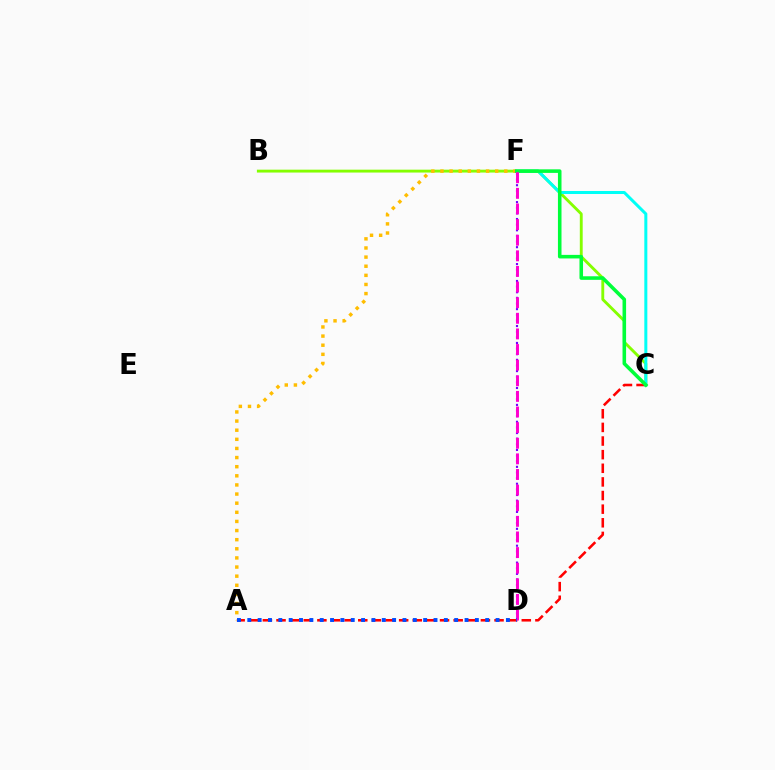{('A', 'C'): [{'color': '#ff0000', 'line_style': 'dashed', 'thickness': 1.85}], ('B', 'C'): [{'color': '#84ff00', 'line_style': 'solid', 'thickness': 2.07}], ('A', 'F'): [{'color': '#ffbd00', 'line_style': 'dotted', 'thickness': 2.48}], ('C', 'F'): [{'color': '#00fff6', 'line_style': 'solid', 'thickness': 2.17}, {'color': '#00ff39', 'line_style': 'solid', 'thickness': 2.57}], ('D', 'F'): [{'color': '#7200ff', 'line_style': 'dotted', 'thickness': 1.53}, {'color': '#ff00cf', 'line_style': 'dashed', 'thickness': 2.12}], ('A', 'D'): [{'color': '#004bff', 'line_style': 'dotted', 'thickness': 2.81}]}